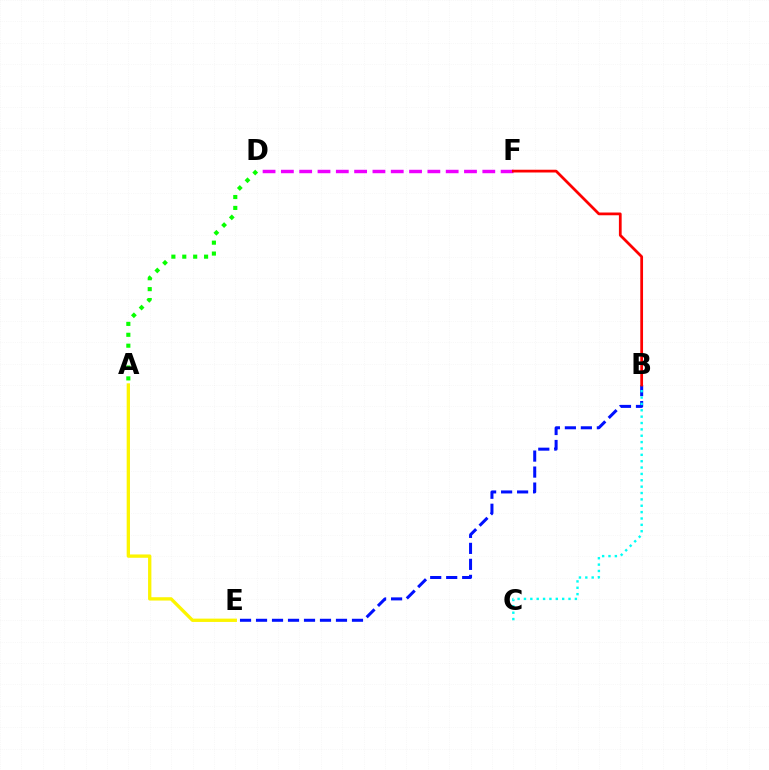{('B', 'E'): [{'color': '#0010ff', 'line_style': 'dashed', 'thickness': 2.17}], ('B', 'C'): [{'color': '#00fff6', 'line_style': 'dotted', 'thickness': 1.73}], ('D', 'F'): [{'color': '#ee00ff', 'line_style': 'dashed', 'thickness': 2.49}], ('A', 'E'): [{'color': '#fcf500', 'line_style': 'solid', 'thickness': 2.39}], ('A', 'D'): [{'color': '#08ff00', 'line_style': 'dotted', 'thickness': 2.96}], ('B', 'F'): [{'color': '#ff0000', 'line_style': 'solid', 'thickness': 1.98}]}